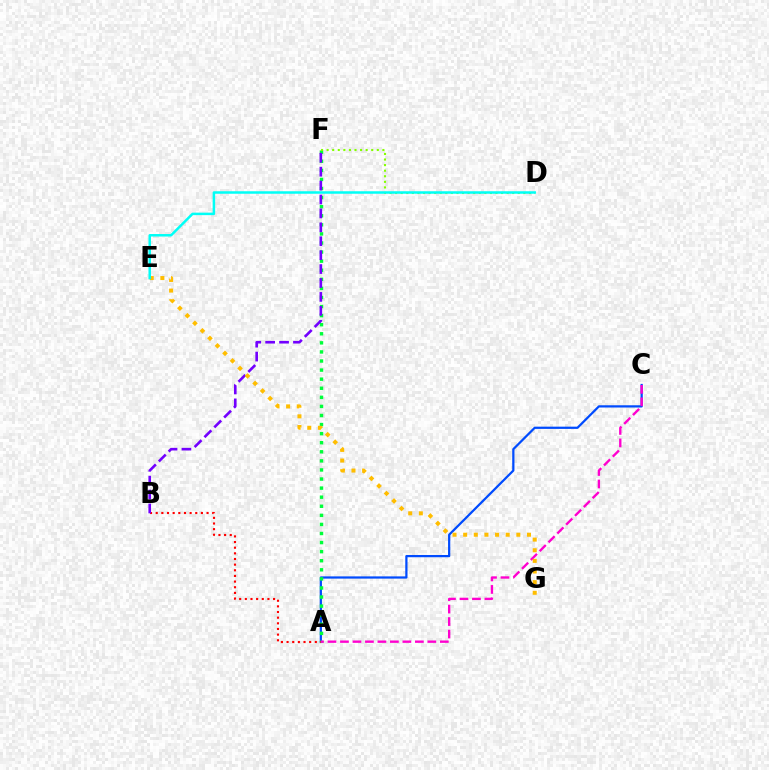{('A', 'C'): [{'color': '#004bff', 'line_style': 'solid', 'thickness': 1.61}, {'color': '#ff00cf', 'line_style': 'dashed', 'thickness': 1.7}], ('A', 'F'): [{'color': '#00ff39', 'line_style': 'dotted', 'thickness': 2.47}], ('A', 'B'): [{'color': '#ff0000', 'line_style': 'dotted', 'thickness': 1.53}], ('D', 'F'): [{'color': '#84ff00', 'line_style': 'dotted', 'thickness': 1.51}], ('B', 'F'): [{'color': '#7200ff', 'line_style': 'dashed', 'thickness': 1.89}], ('E', 'G'): [{'color': '#ffbd00', 'line_style': 'dotted', 'thickness': 2.89}], ('D', 'E'): [{'color': '#00fff6', 'line_style': 'solid', 'thickness': 1.8}]}